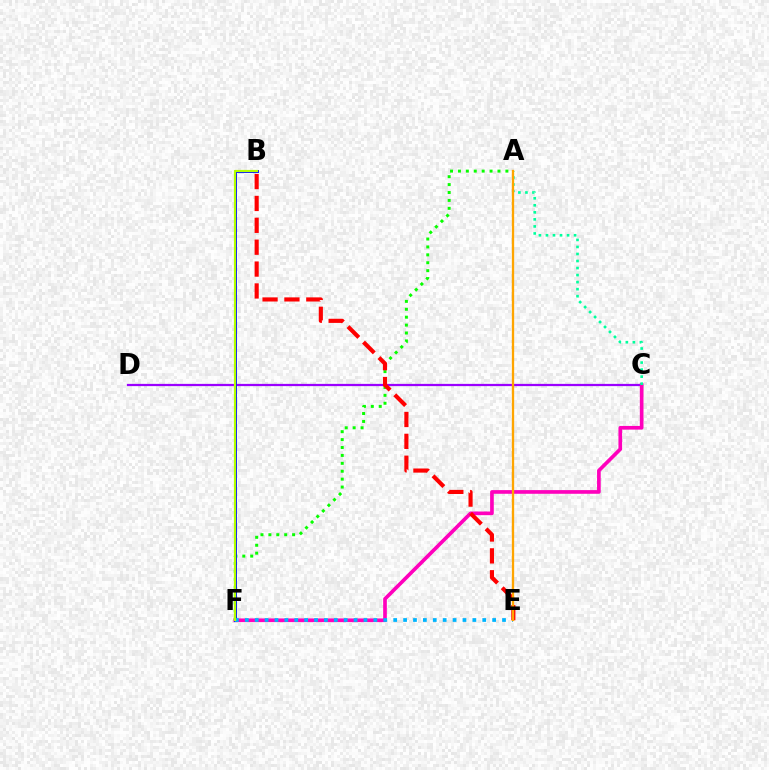{('C', 'D'): [{'color': '#9b00ff', 'line_style': 'solid', 'thickness': 1.61}], ('C', 'F'): [{'color': '#ff00bd', 'line_style': 'solid', 'thickness': 2.64}], ('A', 'F'): [{'color': '#08ff00', 'line_style': 'dotted', 'thickness': 2.15}], ('A', 'C'): [{'color': '#00ff9d', 'line_style': 'dotted', 'thickness': 1.91}], ('B', 'F'): [{'color': '#0010ff', 'line_style': 'solid', 'thickness': 2.09}, {'color': '#b3ff00', 'line_style': 'solid', 'thickness': 1.59}], ('B', 'E'): [{'color': '#ff0000', 'line_style': 'dashed', 'thickness': 2.97}], ('E', 'F'): [{'color': '#00b5ff', 'line_style': 'dotted', 'thickness': 2.69}], ('A', 'E'): [{'color': '#ffa500', 'line_style': 'solid', 'thickness': 1.67}]}